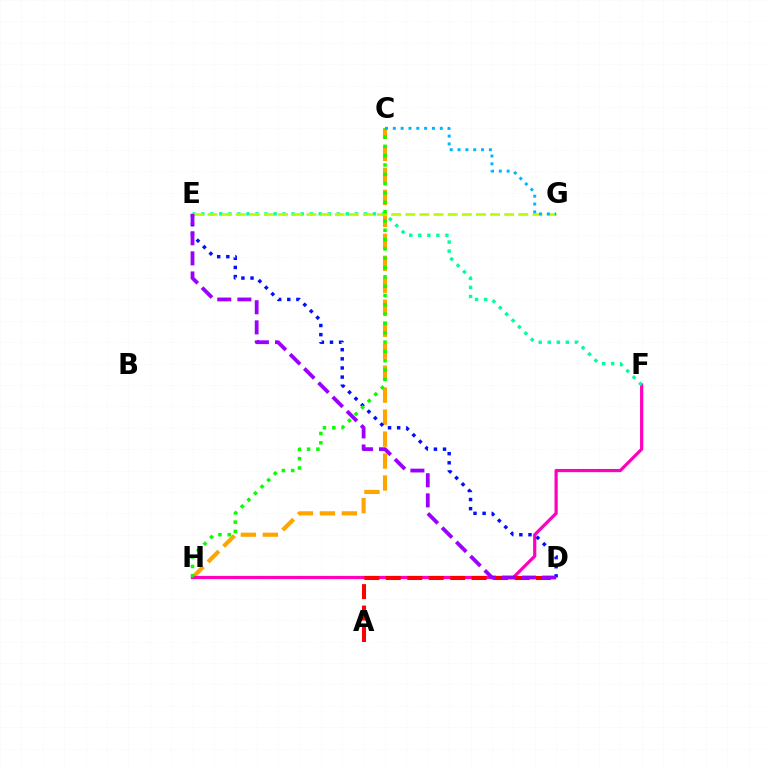{('C', 'H'): [{'color': '#ffa500', 'line_style': 'dashed', 'thickness': 2.99}, {'color': '#08ff00', 'line_style': 'dotted', 'thickness': 2.53}], ('F', 'H'): [{'color': '#ff00bd', 'line_style': 'solid', 'thickness': 2.31}], ('E', 'F'): [{'color': '#00ff9d', 'line_style': 'dotted', 'thickness': 2.46}], ('A', 'D'): [{'color': '#ff0000', 'line_style': 'dashed', 'thickness': 2.91}], ('D', 'E'): [{'color': '#0010ff', 'line_style': 'dotted', 'thickness': 2.48}, {'color': '#9b00ff', 'line_style': 'dashed', 'thickness': 2.73}], ('E', 'G'): [{'color': '#b3ff00', 'line_style': 'dashed', 'thickness': 1.92}], ('C', 'G'): [{'color': '#00b5ff', 'line_style': 'dotted', 'thickness': 2.13}]}